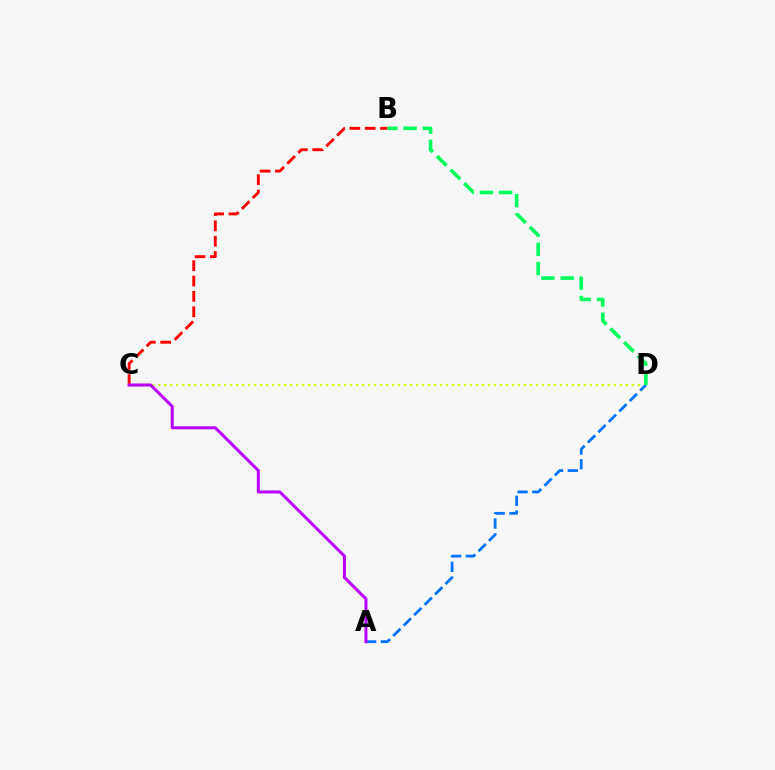{('C', 'D'): [{'color': '#d1ff00', 'line_style': 'dotted', 'thickness': 1.63}], ('B', 'C'): [{'color': '#ff0000', 'line_style': 'dashed', 'thickness': 2.08}], ('A', 'D'): [{'color': '#0074ff', 'line_style': 'dashed', 'thickness': 2.0}], ('A', 'C'): [{'color': '#b900ff', 'line_style': 'solid', 'thickness': 2.18}], ('B', 'D'): [{'color': '#00ff5c', 'line_style': 'dashed', 'thickness': 2.61}]}